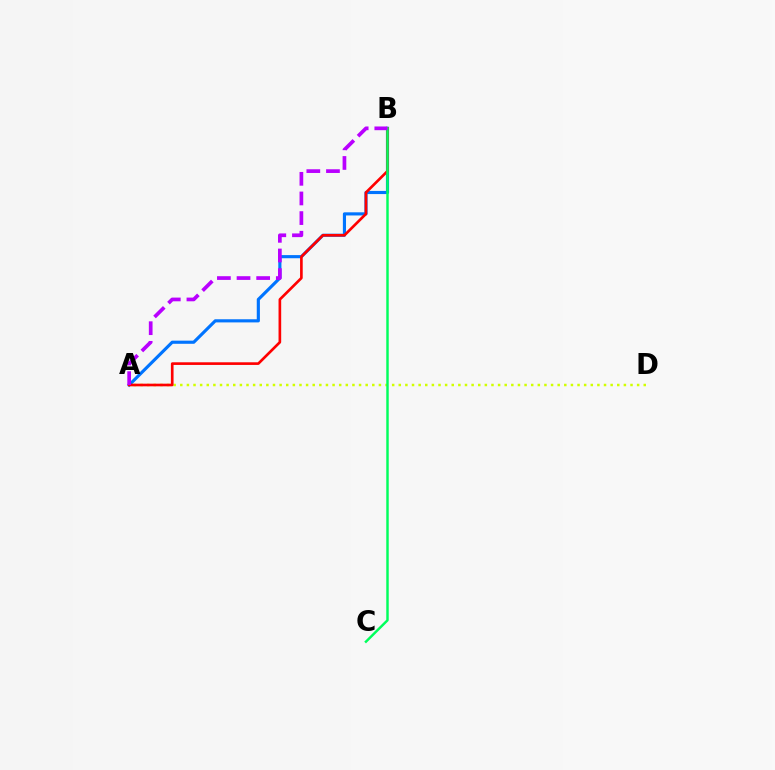{('A', 'D'): [{'color': '#d1ff00', 'line_style': 'dotted', 'thickness': 1.8}], ('A', 'B'): [{'color': '#0074ff', 'line_style': 'solid', 'thickness': 2.26}, {'color': '#ff0000', 'line_style': 'solid', 'thickness': 1.91}, {'color': '#b900ff', 'line_style': 'dashed', 'thickness': 2.67}], ('B', 'C'): [{'color': '#00ff5c', 'line_style': 'solid', 'thickness': 1.77}]}